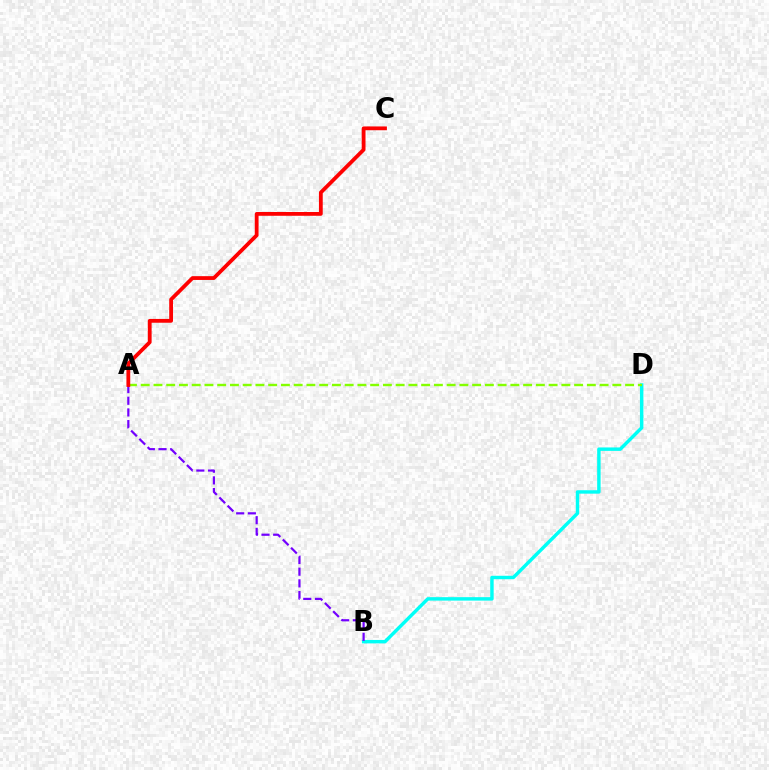{('B', 'D'): [{'color': '#00fff6', 'line_style': 'solid', 'thickness': 2.48}], ('A', 'D'): [{'color': '#84ff00', 'line_style': 'dashed', 'thickness': 1.73}], ('A', 'B'): [{'color': '#7200ff', 'line_style': 'dashed', 'thickness': 1.59}], ('A', 'C'): [{'color': '#ff0000', 'line_style': 'solid', 'thickness': 2.73}]}